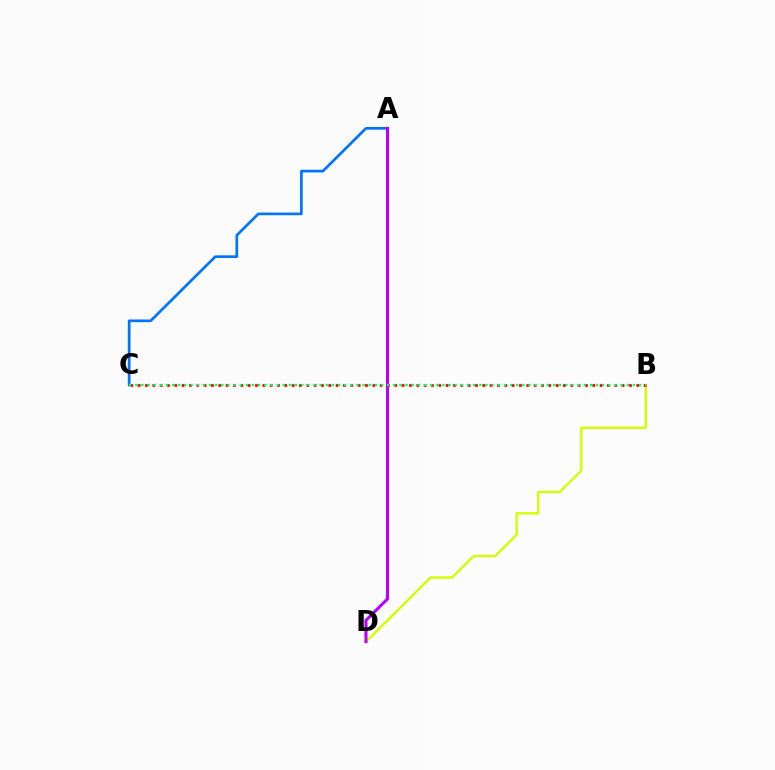{('B', 'D'): [{'color': '#d1ff00', 'line_style': 'solid', 'thickness': 1.71}], ('A', 'C'): [{'color': '#0074ff', 'line_style': 'solid', 'thickness': 1.94}], ('A', 'D'): [{'color': '#b900ff', 'line_style': 'solid', 'thickness': 2.19}], ('B', 'C'): [{'color': '#ff0000', 'line_style': 'dotted', 'thickness': 1.99}, {'color': '#00ff5c', 'line_style': 'dotted', 'thickness': 1.67}]}